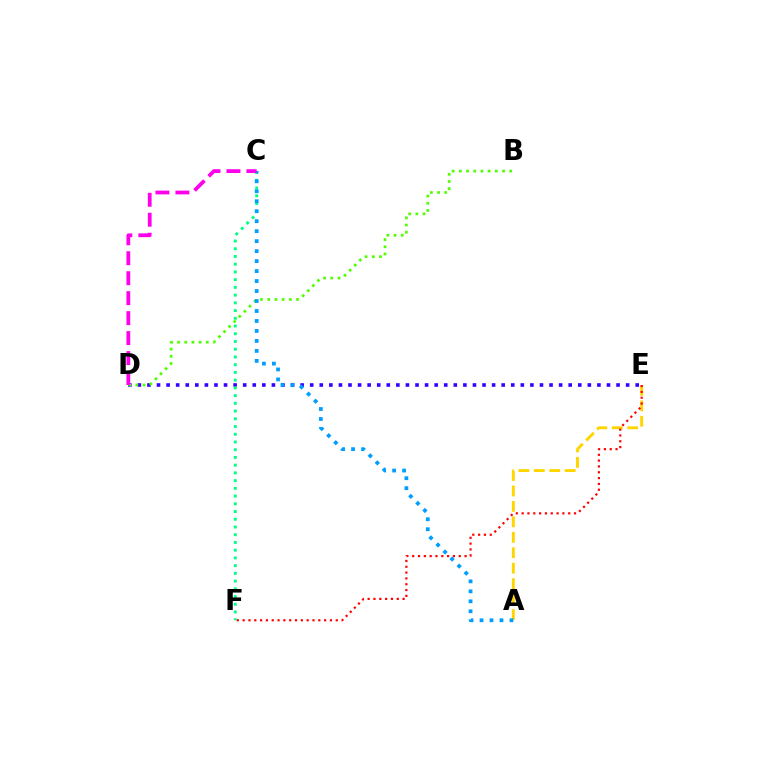{('D', 'E'): [{'color': '#3700ff', 'line_style': 'dotted', 'thickness': 2.6}], ('C', 'F'): [{'color': '#00ff86', 'line_style': 'dotted', 'thickness': 2.1}], ('B', 'D'): [{'color': '#4fff00', 'line_style': 'dotted', 'thickness': 1.95}], ('A', 'E'): [{'color': '#ffd500', 'line_style': 'dashed', 'thickness': 2.1}], ('A', 'C'): [{'color': '#009eff', 'line_style': 'dotted', 'thickness': 2.71}], ('E', 'F'): [{'color': '#ff0000', 'line_style': 'dotted', 'thickness': 1.58}], ('C', 'D'): [{'color': '#ff00ed', 'line_style': 'dashed', 'thickness': 2.71}]}